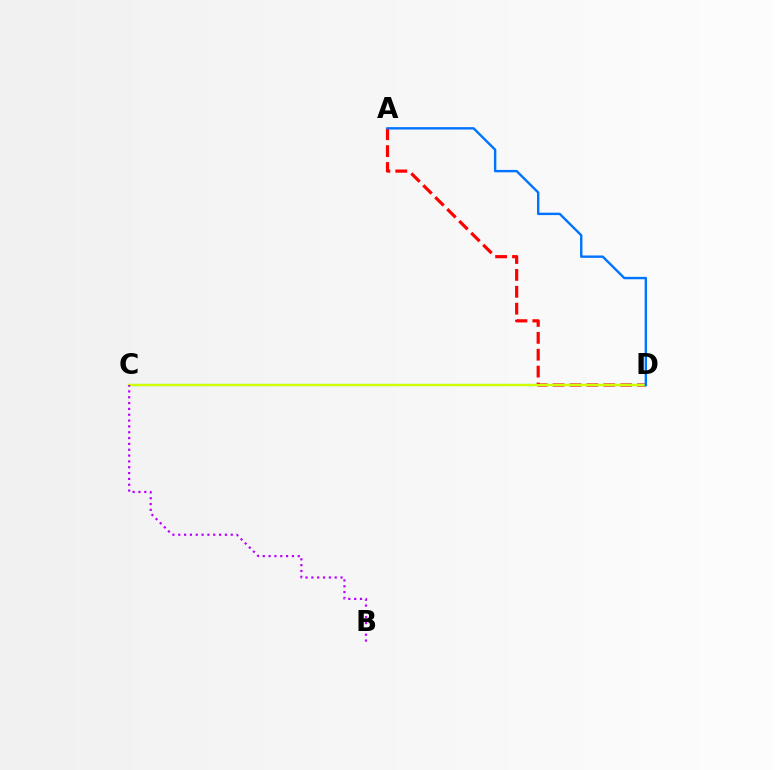{('A', 'D'): [{'color': '#ff0000', 'line_style': 'dashed', 'thickness': 2.29}, {'color': '#0074ff', 'line_style': 'solid', 'thickness': 1.73}], ('C', 'D'): [{'color': '#00ff5c', 'line_style': 'solid', 'thickness': 1.53}, {'color': '#d1ff00', 'line_style': 'solid', 'thickness': 1.63}], ('B', 'C'): [{'color': '#b900ff', 'line_style': 'dotted', 'thickness': 1.58}]}